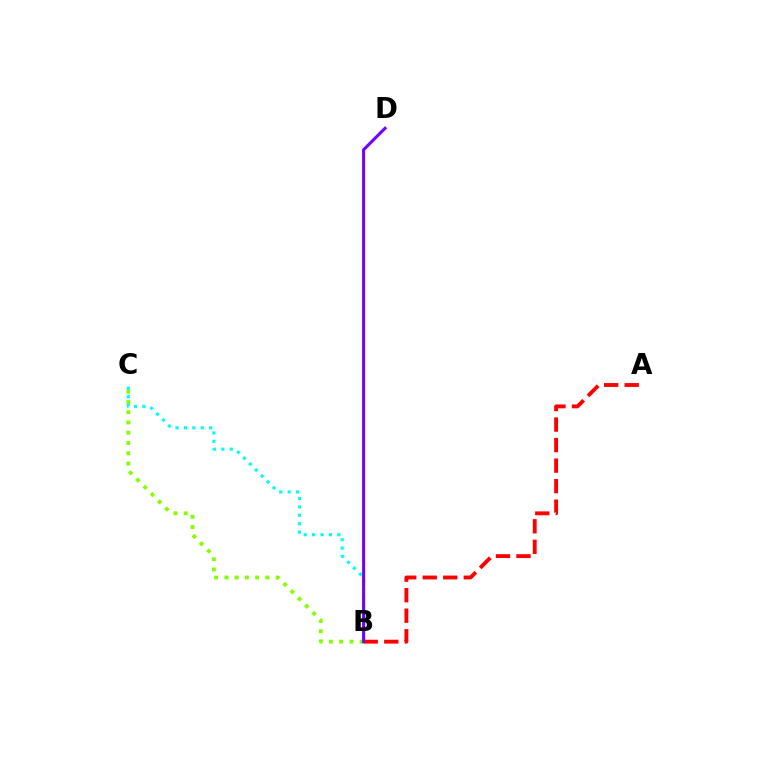{('B', 'C'): [{'color': '#00fff6', 'line_style': 'dotted', 'thickness': 2.28}, {'color': '#84ff00', 'line_style': 'dotted', 'thickness': 2.79}], ('A', 'B'): [{'color': '#ff0000', 'line_style': 'dashed', 'thickness': 2.79}], ('B', 'D'): [{'color': '#7200ff', 'line_style': 'solid', 'thickness': 2.2}]}